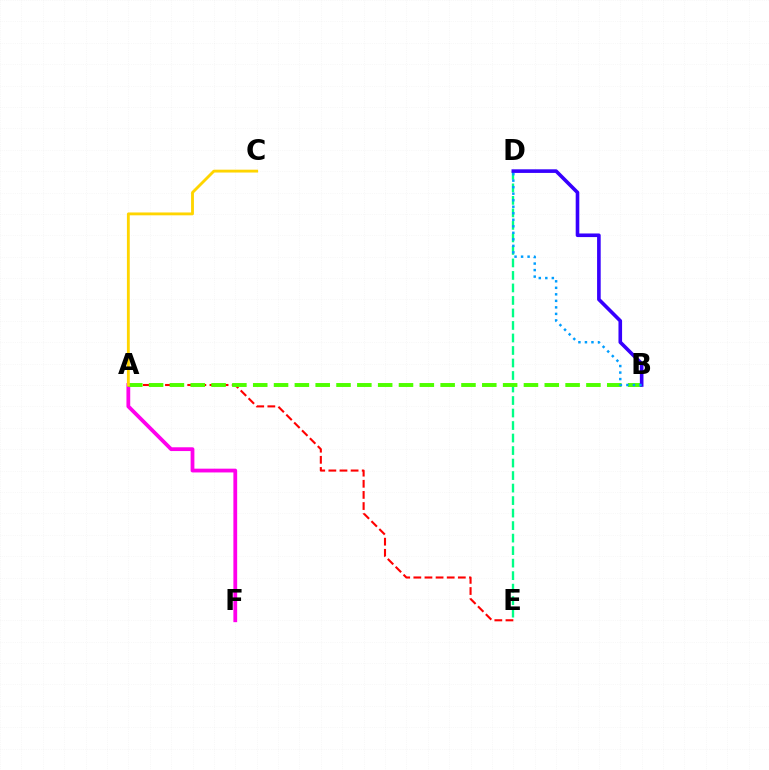{('A', 'F'): [{'color': '#ff00ed', 'line_style': 'solid', 'thickness': 2.72}], ('D', 'E'): [{'color': '#00ff86', 'line_style': 'dashed', 'thickness': 1.7}], ('A', 'E'): [{'color': '#ff0000', 'line_style': 'dashed', 'thickness': 1.51}], ('A', 'B'): [{'color': '#4fff00', 'line_style': 'dashed', 'thickness': 2.83}], ('B', 'D'): [{'color': '#3700ff', 'line_style': 'solid', 'thickness': 2.6}, {'color': '#009eff', 'line_style': 'dotted', 'thickness': 1.77}], ('A', 'C'): [{'color': '#ffd500', 'line_style': 'solid', 'thickness': 2.06}]}